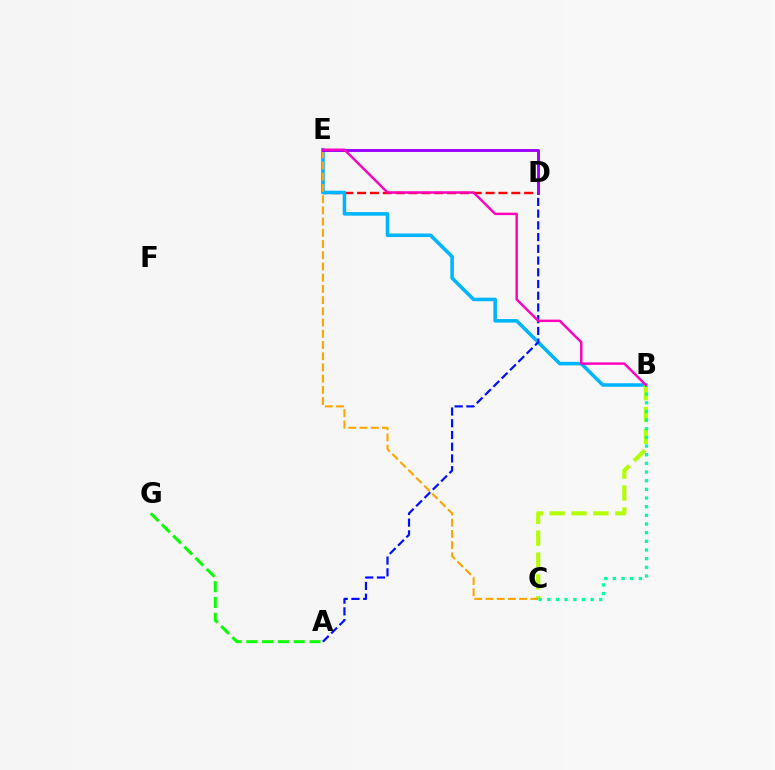{('A', 'G'): [{'color': '#08ff00', 'line_style': 'dashed', 'thickness': 2.14}], ('D', 'E'): [{'color': '#ff0000', 'line_style': 'dashed', 'thickness': 1.75}, {'color': '#9b00ff', 'line_style': 'solid', 'thickness': 2.08}], ('B', 'E'): [{'color': '#00b5ff', 'line_style': 'solid', 'thickness': 2.56}, {'color': '#ff00bd', 'line_style': 'solid', 'thickness': 1.76}], ('B', 'C'): [{'color': '#b3ff00', 'line_style': 'dashed', 'thickness': 2.97}, {'color': '#00ff9d', 'line_style': 'dotted', 'thickness': 2.35}], ('C', 'E'): [{'color': '#ffa500', 'line_style': 'dashed', 'thickness': 1.52}], ('A', 'D'): [{'color': '#0010ff', 'line_style': 'dashed', 'thickness': 1.59}]}